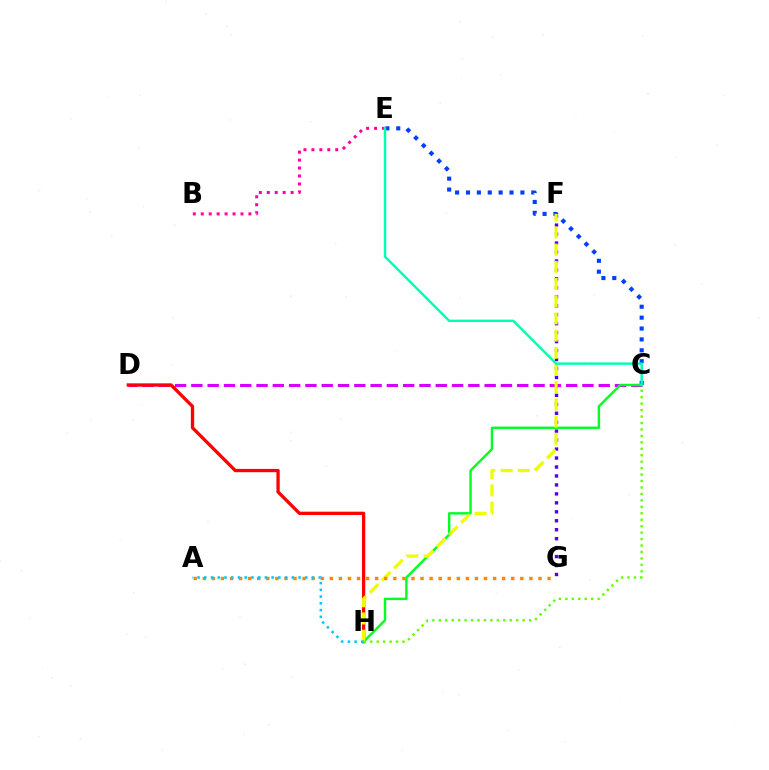{('C', 'E'): [{'color': '#003fff', 'line_style': 'dotted', 'thickness': 2.96}, {'color': '#00ffaf', 'line_style': 'solid', 'thickness': 1.75}], ('B', 'E'): [{'color': '#ff00a0', 'line_style': 'dotted', 'thickness': 2.16}], ('C', 'D'): [{'color': '#d600ff', 'line_style': 'dashed', 'thickness': 2.21}], ('D', 'H'): [{'color': '#ff0000', 'line_style': 'solid', 'thickness': 2.38}], ('F', 'G'): [{'color': '#4f00ff', 'line_style': 'dotted', 'thickness': 2.43}], ('C', 'H'): [{'color': '#00ff27', 'line_style': 'solid', 'thickness': 1.75}, {'color': '#66ff00', 'line_style': 'dotted', 'thickness': 1.75}], ('F', 'H'): [{'color': '#eeff00', 'line_style': 'dashed', 'thickness': 2.34}], ('A', 'G'): [{'color': '#ff8800', 'line_style': 'dotted', 'thickness': 2.47}], ('A', 'H'): [{'color': '#00c7ff', 'line_style': 'dotted', 'thickness': 1.83}]}